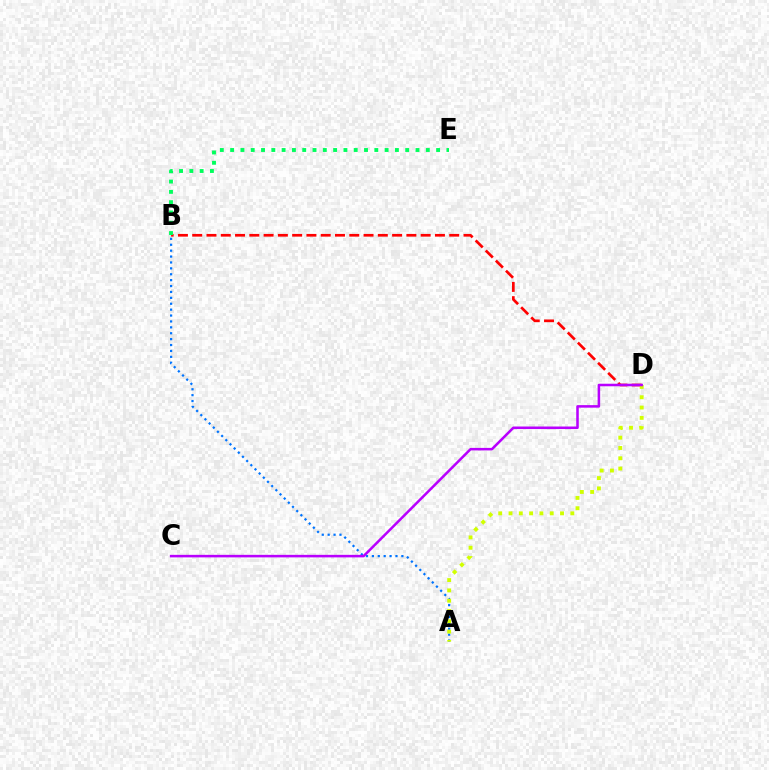{('B', 'D'): [{'color': '#ff0000', 'line_style': 'dashed', 'thickness': 1.94}], ('A', 'B'): [{'color': '#0074ff', 'line_style': 'dotted', 'thickness': 1.6}], ('B', 'E'): [{'color': '#00ff5c', 'line_style': 'dotted', 'thickness': 2.8}], ('A', 'D'): [{'color': '#d1ff00', 'line_style': 'dotted', 'thickness': 2.8}], ('C', 'D'): [{'color': '#b900ff', 'line_style': 'solid', 'thickness': 1.83}]}